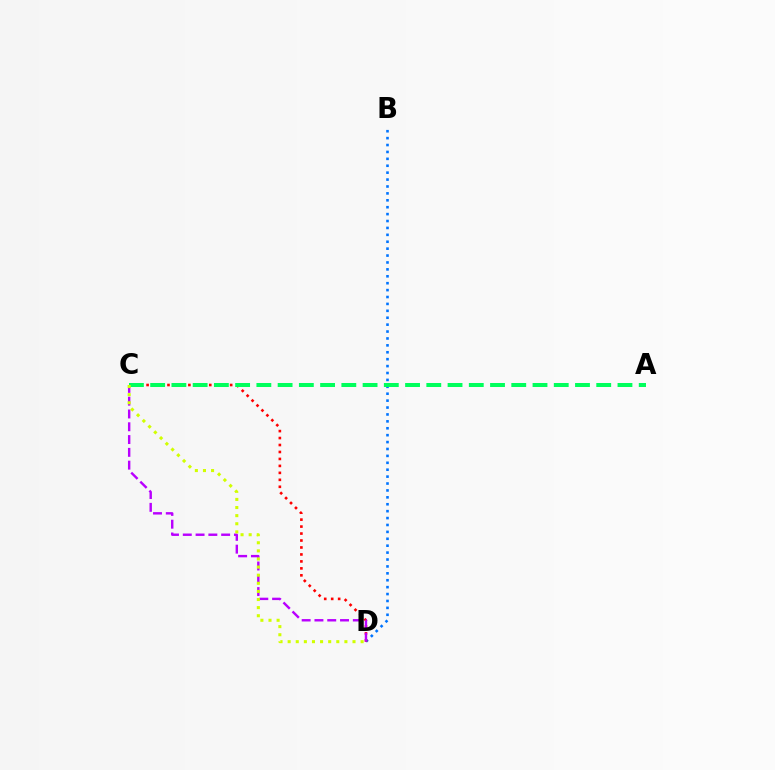{('B', 'D'): [{'color': '#0074ff', 'line_style': 'dotted', 'thickness': 1.88}], ('C', 'D'): [{'color': '#ff0000', 'line_style': 'dotted', 'thickness': 1.89}, {'color': '#b900ff', 'line_style': 'dashed', 'thickness': 1.74}, {'color': '#d1ff00', 'line_style': 'dotted', 'thickness': 2.2}], ('A', 'C'): [{'color': '#00ff5c', 'line_style': 'dashed', 'thickness': 2.89}]}